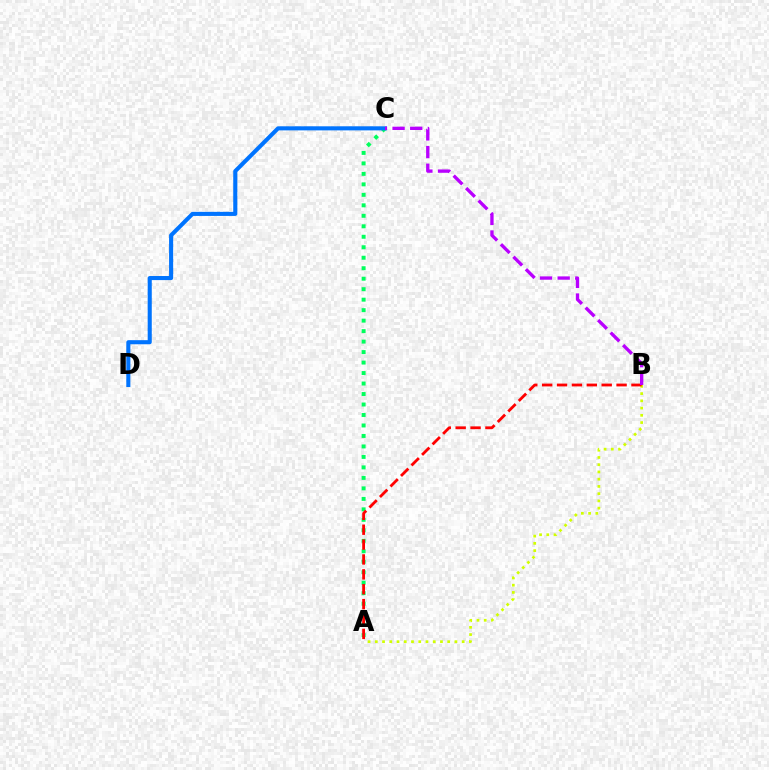{('A', 'C'): [{'color': '#00ff5c', 'line_style': 'dotted', 'thickness': 2.85}], ('C', 'D'): [{'color': '#0074ff', 'line_style': 'solid', 'thickness': 2.94}], ('A', 'B'): [{'color': '#d1ff00', 'line_style': 'dotted', 'thickness': 1.97}, {'color': '#ff0000', 'line_style': 'dashed', 'thickness': 2.02}], ('B', 'C'): [{'color': '#b900ff', 'line_style': 'dashed', 'thickness': 2.4}]}